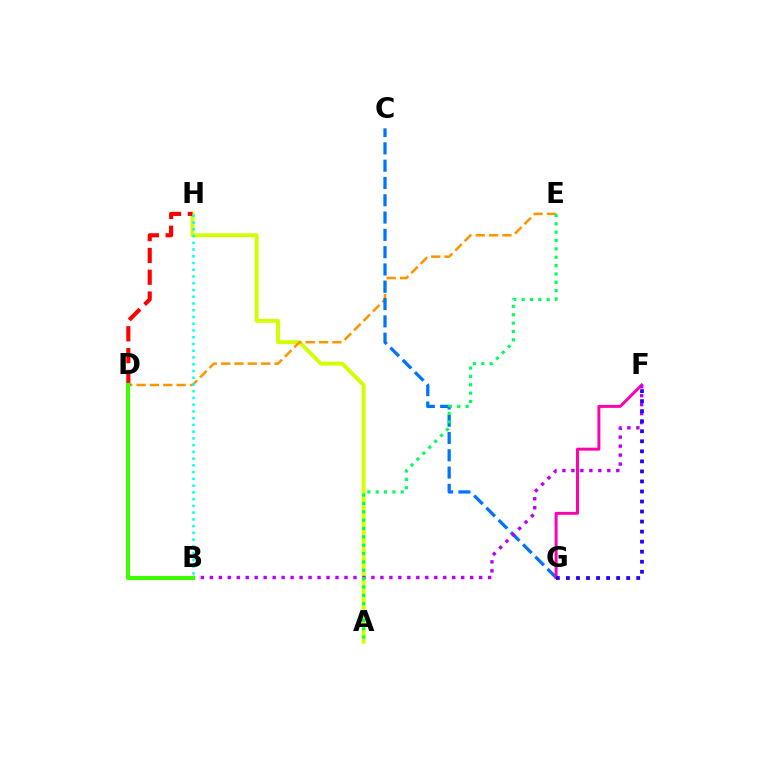{('A', 'H'): [{'color': '#d1ff00', 'line_style': 'solid', 'thickness': 2.82}], ('D', 'E'): [{'color': '#ff9400', 'line_style': 'dashed', 'thickness': 1.81}], ('C', 'G'): [{'color': '#0074ff', 'line_style': 'dashed', 'thickness': 2.35}], ('F', 'G'): [{'color': '#ff00ac', 'line_style': 'solid', 'thickness': 2.14}, {'color': '#2500ff', 'line_style': 'dotted', 'thickness': 2.73}], ('D', 'H'): [{'color': '#ff0000', 'line_style': 'dashed', 'thickness': 2.96}], ('B', 'F'): [{'color': '#b900ff', 'line_style': 'dotted', 'thickness': 2.44}], ('B', 'H'): [{'color': '#00fff6', 'line_style': 'dotted', 'thickness': 1.83}], ('B', 'D'): [{'color': '#3dff00', 'line_style': 'solid', 'thickness': 2.94}], ('A', 'E'): [{'color': '#00ff5c', 'line_style': 'dotted', 'thickness': 2.27}]}